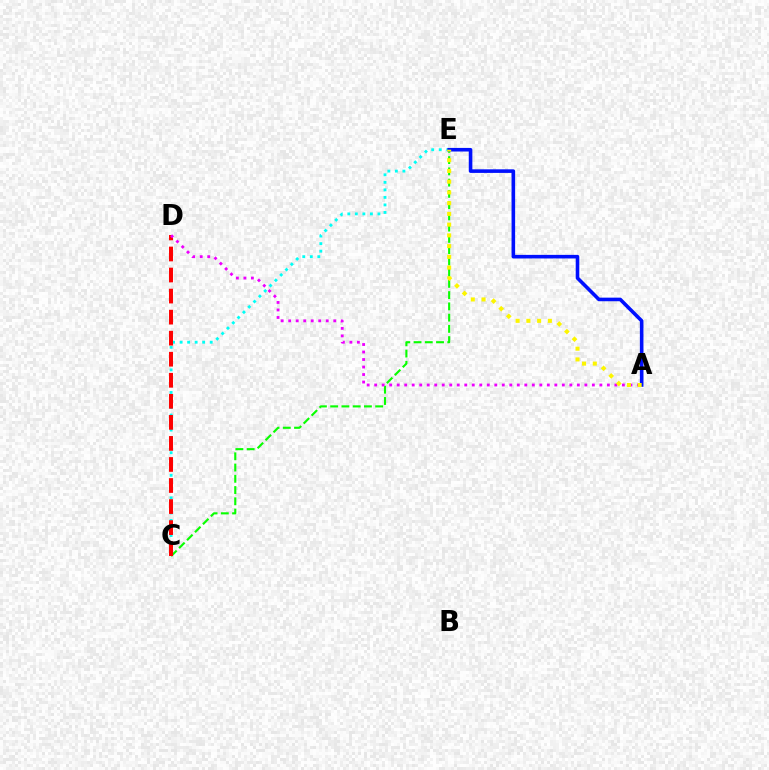{('C', 'E'): [{'color': '#08ff00', 'line_style': 'dashed', 'thickness': 1.53}, {'color': '#00fff6', 'line_style': 'dotted', 'thickness': 2.05}], ('C', 'D'): [{'color': '#ff0000', 'line_style': 'dashed', 'thickness': 2.86}], ('A', 'D'): [{'color': '#ee00ff', 'line_style': 'dotted', 'thickness': 2.04}], ('A', 'E'): [{'color': '#0010ff', 'line_style': 'solid', 'thickness': 2.58}, {'color': '#fcf500', 'line_style': 'dotted', 'thickness': 2.92}]}